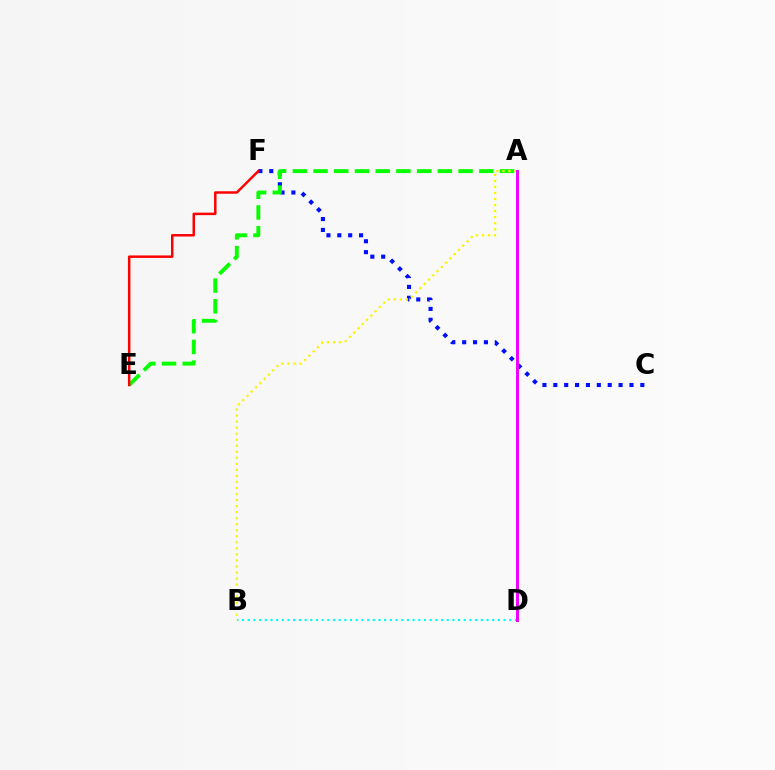{('C', 'F'): [{'color': '#0010ff', 'line_style': 'dotted', 'thickness': 2.96}], ('A', 'E'): [{'color': '#08ff00', 'line_style': 'dashed', 'thickness': 2.81}], ('E', 'F'): [{'color': '#ff0000', 'line_style': 'solid', 'thickness': 1.79}], ('B', 'D'): [{'color': '#00fff6', 'line_style': 'dotted', 'thickness': 1.54}], ('A', 'B'): [{'color': '#fcf500', 'line_style': 'dotted', 'thickness': 1.64}], ('A', 'D'): [{'color': '#ee00ff', 'line_style': 'solid', 'thickness': 2.14}]}